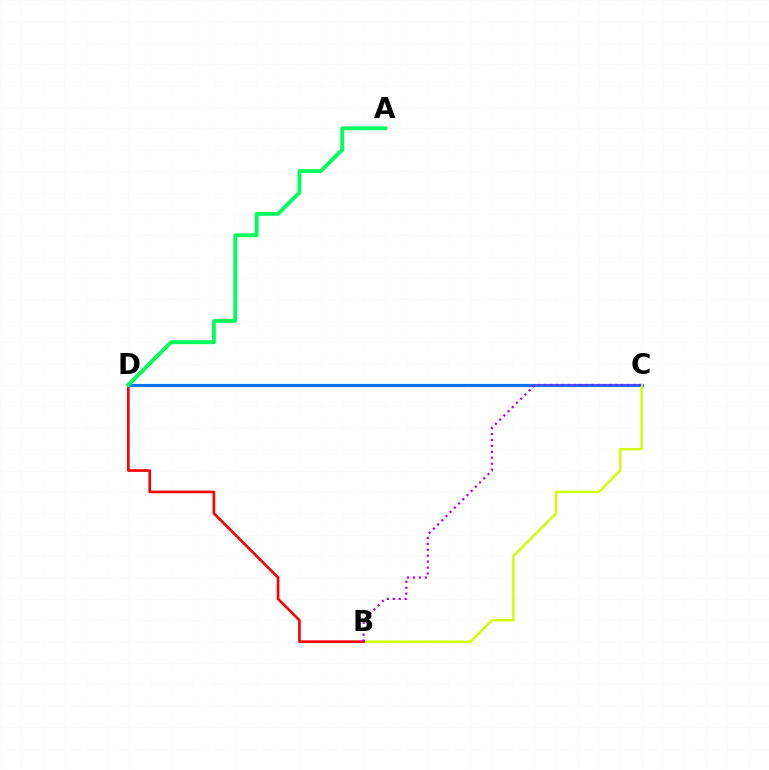{('C', 'D'): [{'color': '#0074ff', 'line_style': 'solid', 'thickness': 2.25}], ('B', 'C'): [{'color': '#d1ff00', 'line_style': 'solid', 'thickness': 1.75}, {'color': '#b900ff', 'line_style': 'dotted', 'thickness': 1.61}], ('B', 'D'): [{'color': '#ff0000', 'line_style': 'solid', 'thickness': 1.91}], ('A', 'D'): [{'color': '#00ff5c', 'line_style': 'solid', 'thickness': 2.79}]}